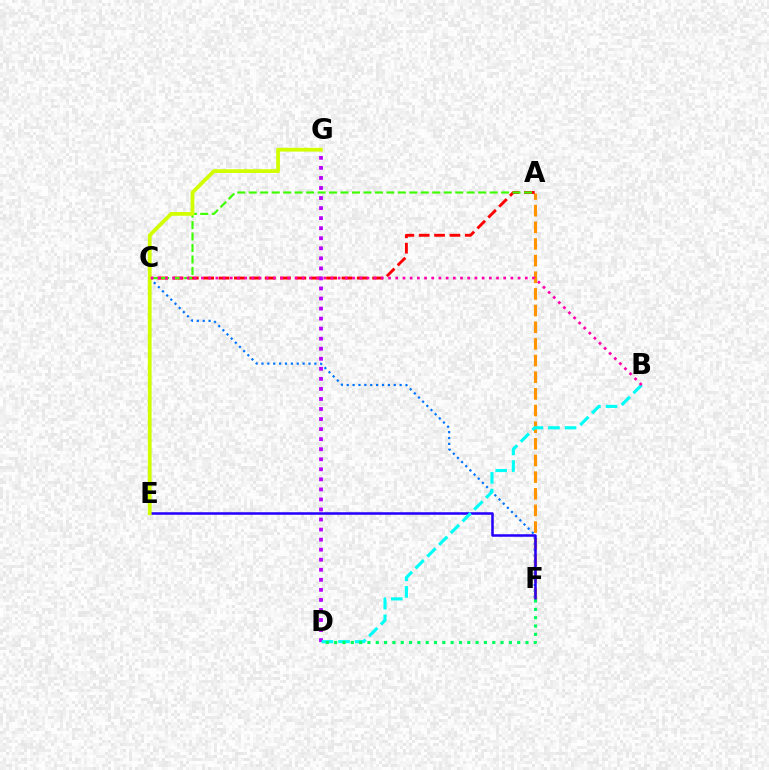{('C', 'F'): [{'color': '#0074ff', 'line_style': 'dotted', 'thickness': 1.6}], ('A', 'F'): [{'color': '#ff9400', 'line_style': 'dashed', 'thickness': 2.26}], ('A', 'C'): [{'color': '#ff0000', 'line_style': 'dashed', 'thickness': 2.09}, {'color': '#3dff00', 'line_style': 'dashed', 'thickness': 1.56}], ('E', 'F'): [{'color': '#2500ff', 'line_style': 'solid', 'thickness': 1.83}], ('E', 'G'): [{'color': '#d1ff00', 'line_style': 'solid', 'thickness': 2.71}], ('D', 'G'): [{'color': '#b900ff', 'line_style': 'dotted', 'thickness': 2.73}], ('B', 'D'): [{'color': '#00fff6', 'line_style': 'dashed', 'thickness': 2.26}], ('B', 'C'): [{'color': '#ff00ac', 'line_style': 'dotted', 'thickness': 1.96}], ('D', 'F'): [{'color': '#00ff5c', 'line_style': 'dotted', 'thickness': 2.26}]}